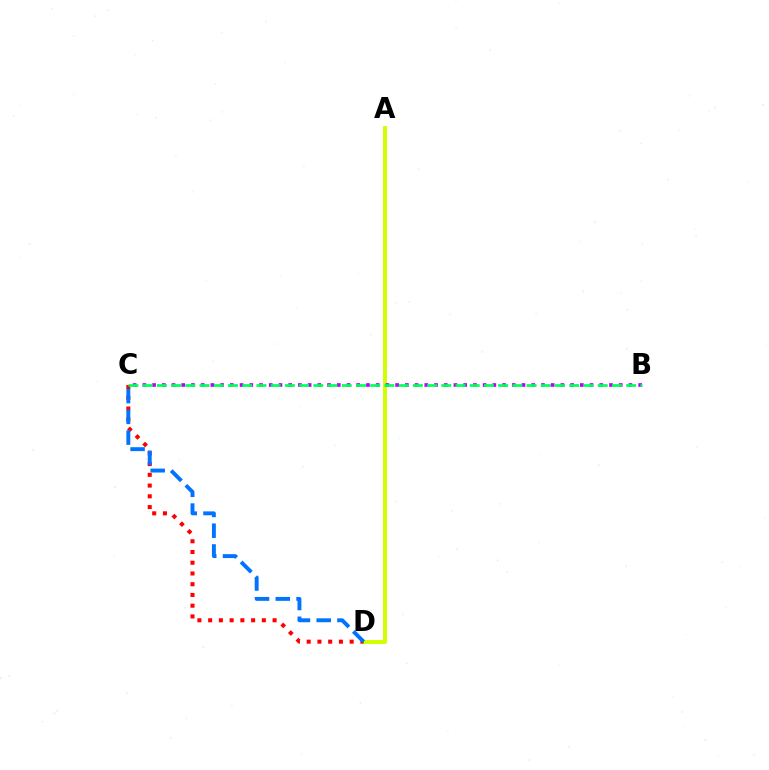{('A', 'D'): [{'color': '#d1ff00', 'line_style': 'solid', 'thickness': 2.85}], ('C', 'D'): [{'color': '#ff0000', 'line_style': 'dotted', 'thickness': 2.92}, {'color': '#0074ff', 'line_style': 'dashed', 'thickness': 2.82}], ('B', 'C'): [{'color': '#b900ff', 'line_style': 'dotted', 'thickness': 2.64}, {'color': '#00ff5c', 'line_style': 'dashed', 'thickness': 1.93}]}